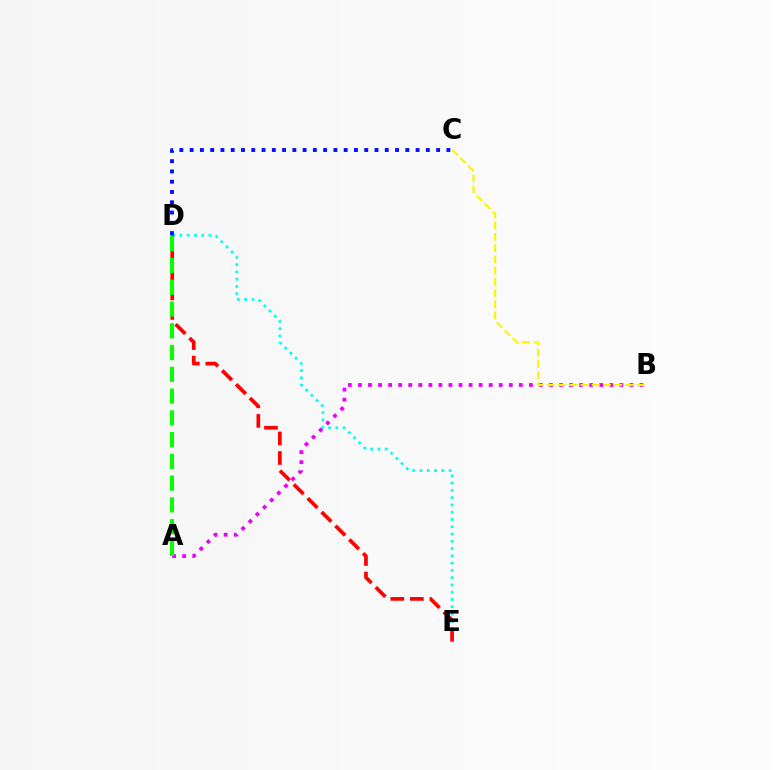{('D', 'E'): [{'color': '#00fff6', 'line_style': 'dotted', 'thickness': 1.98}, {'color': '#ff0000', 'line_style': 'dashed', 'thickness': 2.66}], ('A', 'B'): [{'color': '#ee00ff', 'line_style': 'dotted', 'thickness': 2.73}], ('B', 'C'): [{'color': '#fcf500', 'line_style': 'dashed', 'thickness': 1.53}], ('C', 'D'): [{'color': '#0010ff', 'line_style': 'dotted', 'thickness': 2.79}], ('A', 'D'): [{'color': '#08ff00', 'line_style': 'dashed', 'thickness': 2.96}]}